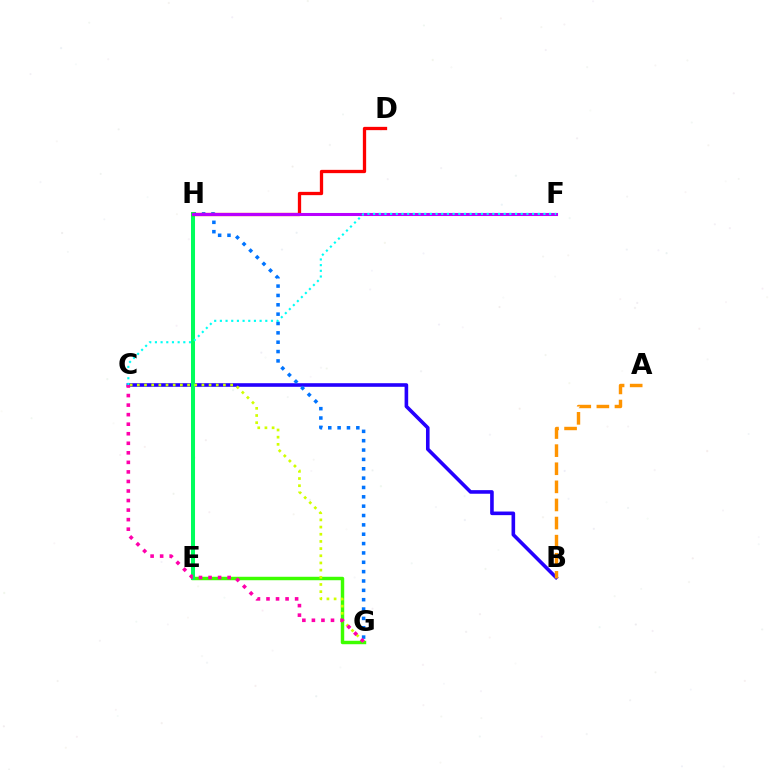{('B', 'C'): [{'color': '#2500ff', 'line_style': 'solid', 'thickness': 2.59}], ('G', 'H'): [{'color': '#0074ff', 'line_style': 'dotted', 'thickness': 2.54}], ('A', 'B'): [{'color': '#ff9400', 'line_style': 'dashed', 'thickness': 2.46}], ('E', 'G'): [{'color': '#3dff00', 'line_style': 'solid', 'thickness': 2.48}], ('E', 'H'): [{'color': '#00ff5c', 'line_style': 'solid', 'thickness': 2.9}], ('D', 'H'): [{'color': '#ff0000', 'line_style': 'solid', 'thickness': 2.37}], ('F', 'H'): [{'color': '#b900ff', 'line_style': 'solid', 'thickness': 2.2}], ('C', 'G'): [{'color': '#d1ff00', 'line_style': 'dotted', 'thickness': 1.95}, {'color': '#ff00ac', 'line_style': 'dotted', 'thickness': 2.59}], ('C', 'F'): [{'color': '#00fff6', 'line_style': 'dotted', 'thickness': 1.54}]}